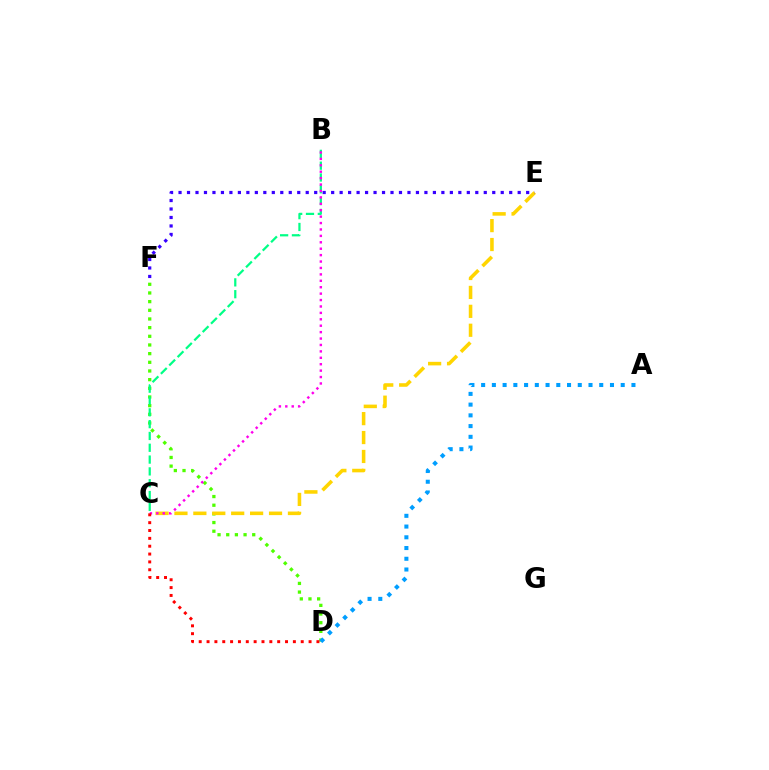{('D', 'F'): [{'color': '#4fff00', 'line_style': 'dotted', 'thickness': 2.36}], ('C', 'E'): [{'color': '#ffd500', 'line_style': 'dashed', 'thickness': 2.57}], ('B', 'C'): [{'color': '#00ff86', 'line_style': 'dashed', 'thickness': 1.6}, {'color': '#ff00ed', 'line_style': 'dotted', 'thickness': 1.74}], ('A', 'D'): [{'color': '#009eff', 'line_style': 'dotted', 'thickness': 2.92}], ('C', 'D'): [{'color': '#ff0000', 'line_style': 'dotted', 'thickness': 2.13}], ('E', 'F'): [{'color': '#3700ff', 'line_style': 'dotted', 'thickness': 2.3}]}